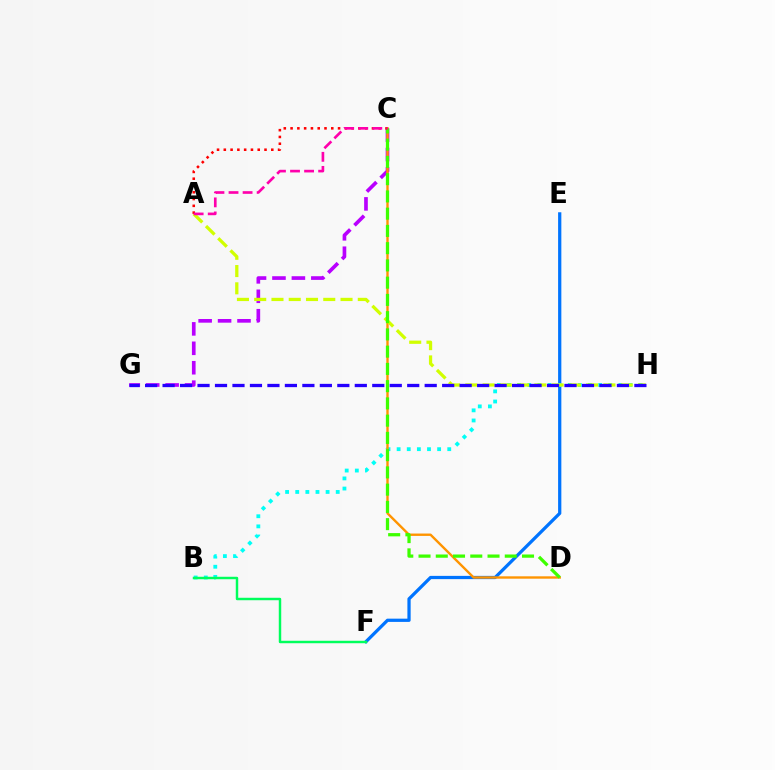{('E', 'F'): [{'color': '#0074ff', 'line_style': 'solid', 'thickness': 2.34}], ('B', 'H'): [{'color': '#00fff6', 'line_style': 'dotted', 'thickness': 2.75}], ('C', 'G'): [{'color': '#b900ff', 'line_style': 'dashed', 'thickness': 2.64}], ('C', 'D'): [{'color': '#ff9400', 'line_style': 'solid', 'thickness': 1.71}, {'color': '#3dff00', 'line_style': 'dashed', 'thickness': 2.34}], ('A', 'H'): [{'color': '#d1ff00', 'line_style': 'dashed', 'thickness': 2.35}], ('B', 'F'): [{'color': '#00ff5c', 'line_style': 'solid', 'thickness': 1.77}], ('G', 'H'): [{'color': '#2500ff', 'line_style': 'dashed', 'thickness': 2.37}], ('A', 'C'): [{'color': '#ff0000', 'line_style': 'dotted', 'thickness': 1.84}, {'color': '#ff00ac', 'line_style': 'dashed', 'thickness': 1.91}]}